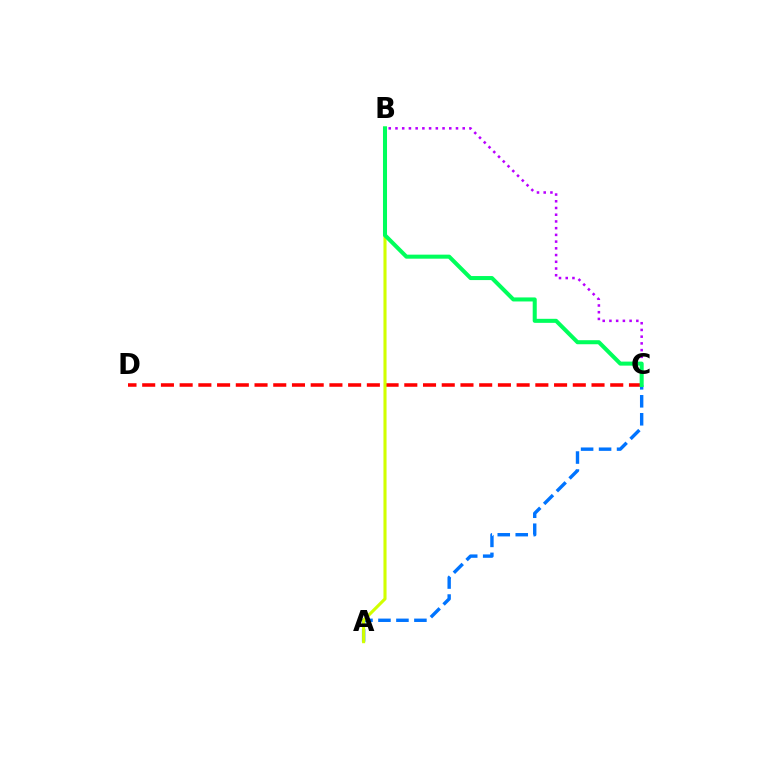{('B', 'C'): [{'color': '#b900ff', 'line_style': 'dotted', 'thickness': 1.83}, {'color': '#00ff5c', 'line_style': 'solid', 'thickness': 2.91}], ('C', 'D'): [{'color': '#ff0000', 'line_style': 'dashed', 'thickness': 2.54}], ('A', 'C'): [{'color': '#0074ff', 'line_style': 'dashed', 'thickness': 2.44}], ('A', 'B'): [{'color': '#d1ff00', 'line_style': 'solid', 'thickness': 2.23}]}